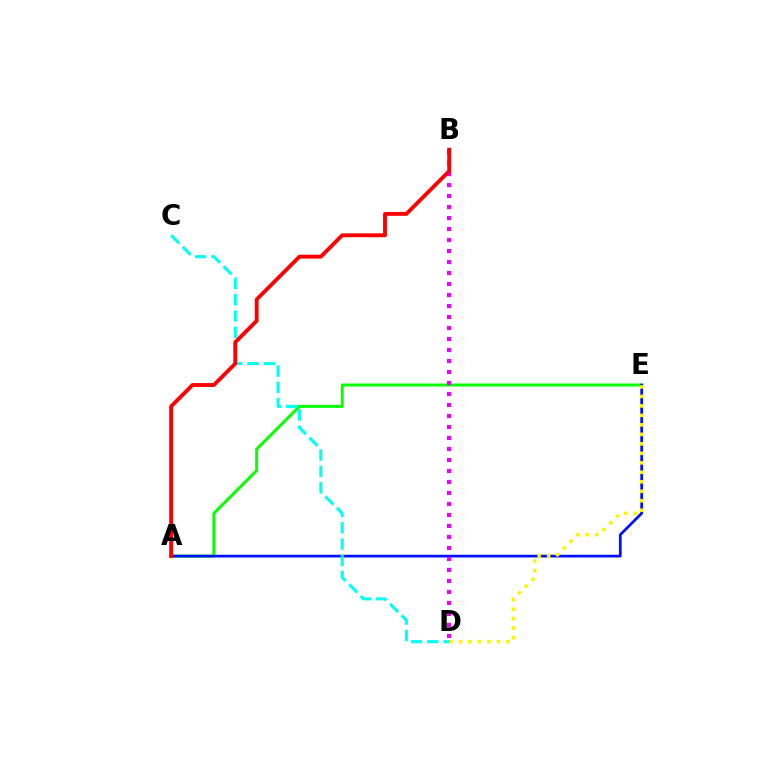{('A', 'E'): [{'color': '#08ff00', 'line_style': 'solid', 'thickness': 2.15}, {'color': '#0010ff', 'line_style': 'solid', 'thickness': 1.96}], ('C', 'D'): [{'color': '#00fff6', 'line_style': 'dashed', 'thickness': 2.22}], ('B', 'D'): [{'color': '#ee00ff', 'line_style': 'dotted', 'thickness': 2.99}], ('A', 'B'): [{'color': '#ff0000', 'line_style': 'solid', 'thickness': 2.78}], ('D', 'E'): [{'color': '#fcf500', 'line_style': 'dotted', 'thickness': 2.58}]}